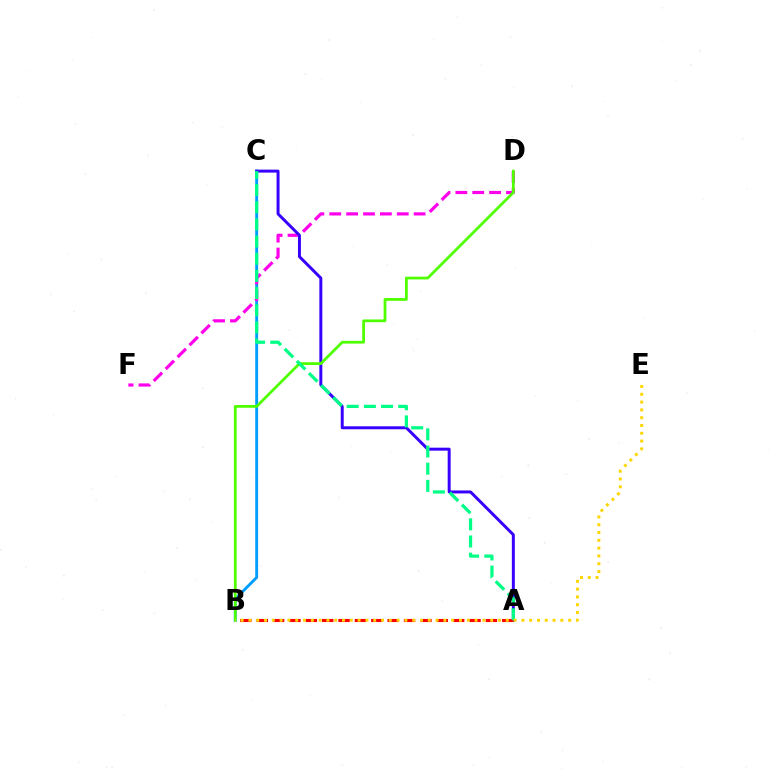{('B', 'C'): [{'color': '#009eff', 'line_style': 'solid', 'thickness': 2.07}], ('D', 'F'): [{'color': '#ff00ed', 'line_style': 'dashed', 'thickness': 2.29}], ('A', 'C'): [{'color': '#3700ff', 'line_style': 'solid', 'thickness': 2.14}, {'color': '#00ff86', 'line_style': 'dashed', 'thickness': 2.33}], ('B', 'D'): [{'color': '#4fff00', 'line_style': 'solid', 'thickness': 1.99}], ('A', 'B'): [{'color': '#ff0000', 'line_style': 'dashed', 'thickness': 2.22}], ('B', 'E'): [{'color': '#ffd500', 'line_style': 'dotted', 'thickness': 2.12}]}